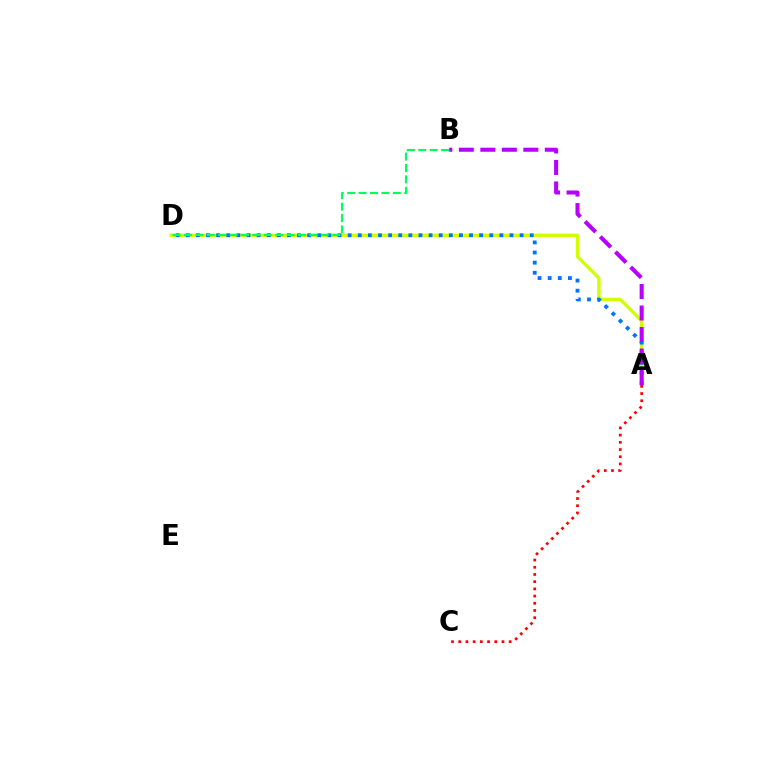{('A', 'D'): [{'color': '#d1ff00', 'line_style': 'solid', 'thickness': 2.44}, {'color': '#0074ff', 'line_style': 'dotted', 'thickness': 2.75}], ('B', 'D'): [{'color': '#00ff5c', 'line_style': 'dashed', 'thickness': 1.55}], ('A', 'B'): [{'color': '#b900ff', 'line_style': 'dashed', 'thickness': 2.92}], ('A', 'C'): [{'color': '#ff0000', 'line_style': 'dotted', 'thickness': 1.96}]}